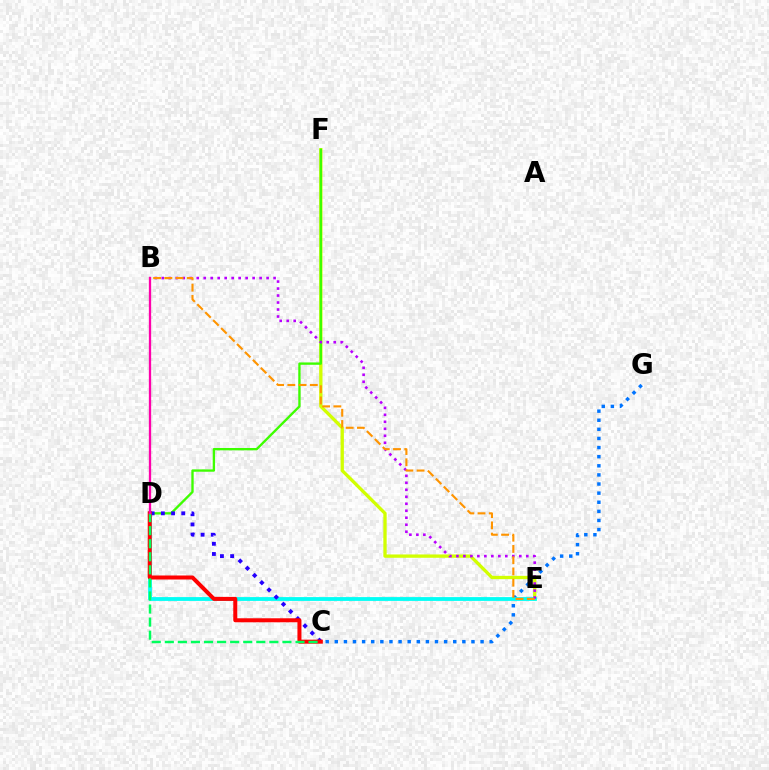{('C', 'G'): [{'color': '#0074ff', 'line_style': 'dotted', 'thickness': 2.48}], ('E', 'F'): [{'color': '#d1ff00', 'line_style': 'solid', 'thickness': 2.39}], ('D', 'E'): [{'color': '#00fff6', 'line_style': 'solid', 'thickness': 2.73}], ('D', 'F'): [{'color': '#3dff00', 'line_style': 'solid', 'thickness': 1.69}], ('C', 'D'): [{'color': '#2500ff', 'line_style': 'dotted', 'thickness': 2.77}, {'color': '#ff0000', 'line_style': 'solid', 'thickness': 2.89}, {'color': '#00ff5c', 'line_style': 'dashed', 'thickness': 1.78}], ('B', 'E'): [{'color': '#b900ff', 'line_style': 'dotted', 'thickness': 1.9}, {'color': '#ff9400', 'line_style': 'dashed', 'thickness': 1.53}], ('B', 'D'): [{'color': '#ff00ac', 'line_style': 'solid', 'thickness': 1.66}]}